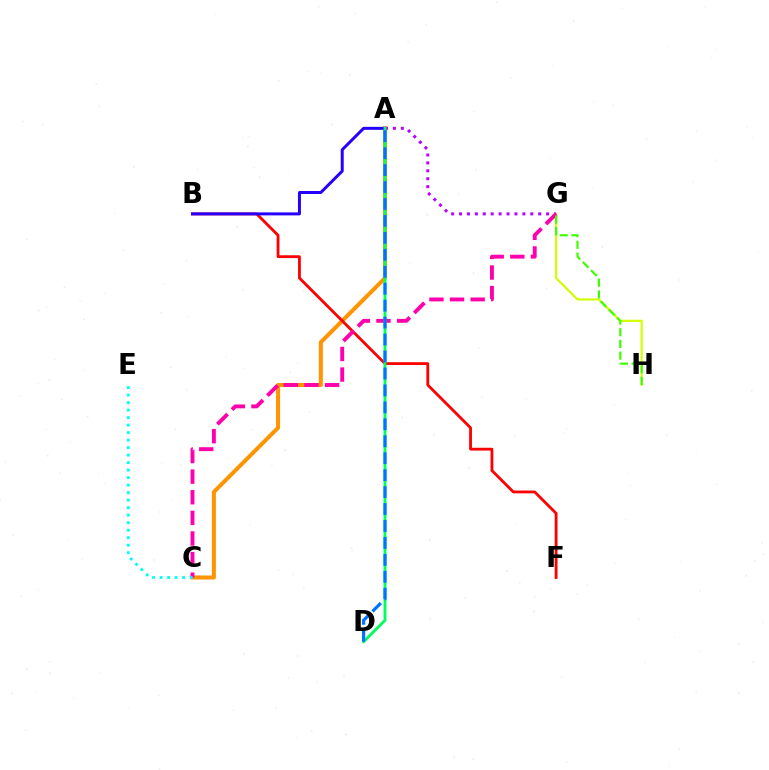{('A', 'C'): [{'color': '#ff9400', 'line_style': 'solid', 'thickness': 2.9}], ('B', 'F'): [{'color': '#ff0000', 'line_style': 'solid', 'thickness': 2.02}], ('A', 'B'): [{'color': '#2500ff', 'line_style': 'solid', 'thickness': 2.15}], ('G', 'H'): [{'color': '#d1ff00', 'line_style': 'solid', 'thickness': 1.55}, {'color': '#3dff00', 'line_style': 'dashed', 'thickness': 1.59}], ('A', 'G'): [{'color': '#b900ff', 'line_style': 'dotted', 'thickness': 2.15}], ('C', 'G'): [{'color': '#ff00ac', 'line_style': 'dashed', 'thickness': 2.8}], ('A', 'D'): [{'color': '#00ff5c', 'line_style': 'solid', 'thickness': 2.06}, {'color': '#0074ff', 'line_style': 'dashed', 'thickness': 2.3}], ('C', 'E'): [{'color': '#00fff6', 'line_style': 'dotted', 'thickness': 2.04}]}